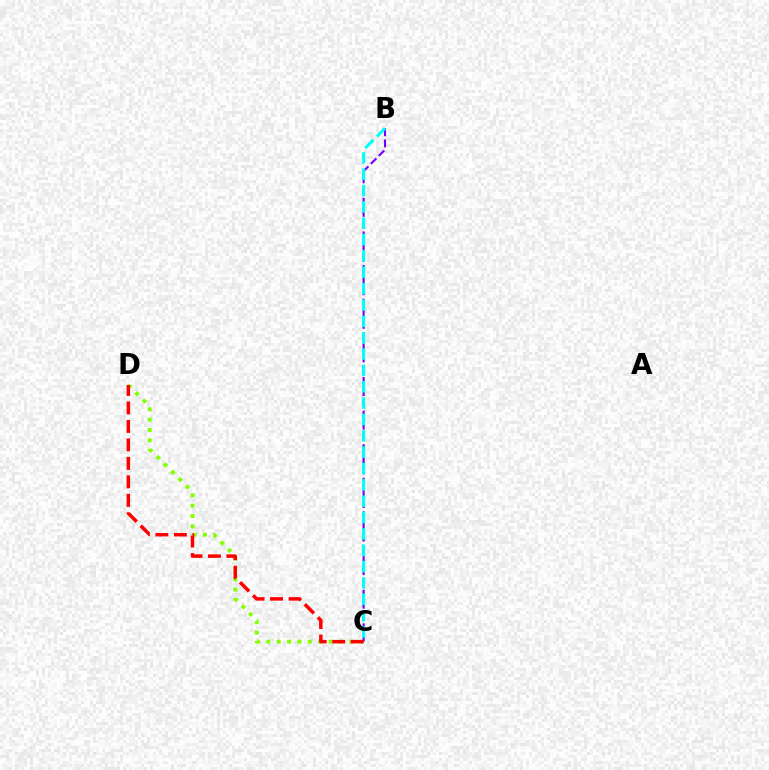{('C', 'D'): [{'color': '#84ff00', 'line_style': 'dotted', 'thickness': 2.82}, {'color': '#ff0000', 'line_style': 'dashed', 'thickness': 2.51}], ('B', 'C'): [{'color': '#7200ff', 'line_style': 'dashed', 'thickness': 1.52}, {'color': '#00fff6', 'line_style': 'dashed', 'thickness': 2.22}]}